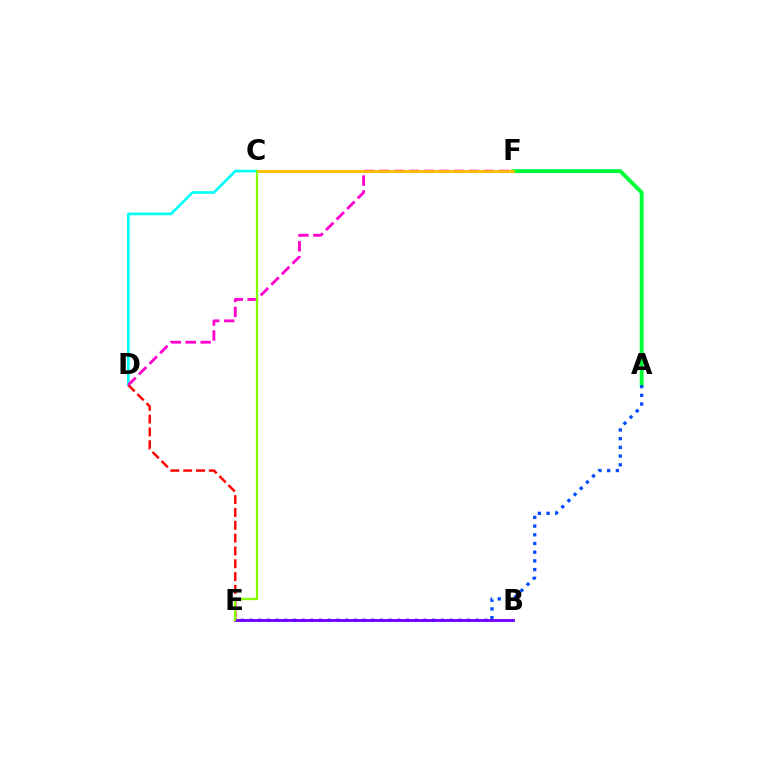{('A', 'F'): [{'color': '#00ff39', 'line_style': 'solid', 'thickness': 2.8}], ('A', 'E'): [{'color': '#004bff', 'line_style': 'dotted', 'thickness': 2.36}], ('C', 'D'): [{'color': '#00fff6', 'line_style': 'solid', 'thickness': 1.91}], ('D', 'E'): [{'color': '#ff0000', 'line_style': 'dashed', 'thickness': 1.74}], ('B', 'E'): [{'color': '#7200ff', 'line_style': 'solid', 'thickness': 2.06}], ('D', 'F'): [{'color': '#ff00cf', 'line_style': 'dashed', 'thickness': 2.03}], ('C', 'F'): [{'color': '#ffbd00', 'line_style': 'solid', 'thickness': 2.05}], ('C', 'E'): [{'color': '#84ff00', 'line_style': 'solid', 'thickness': 1.66}]}